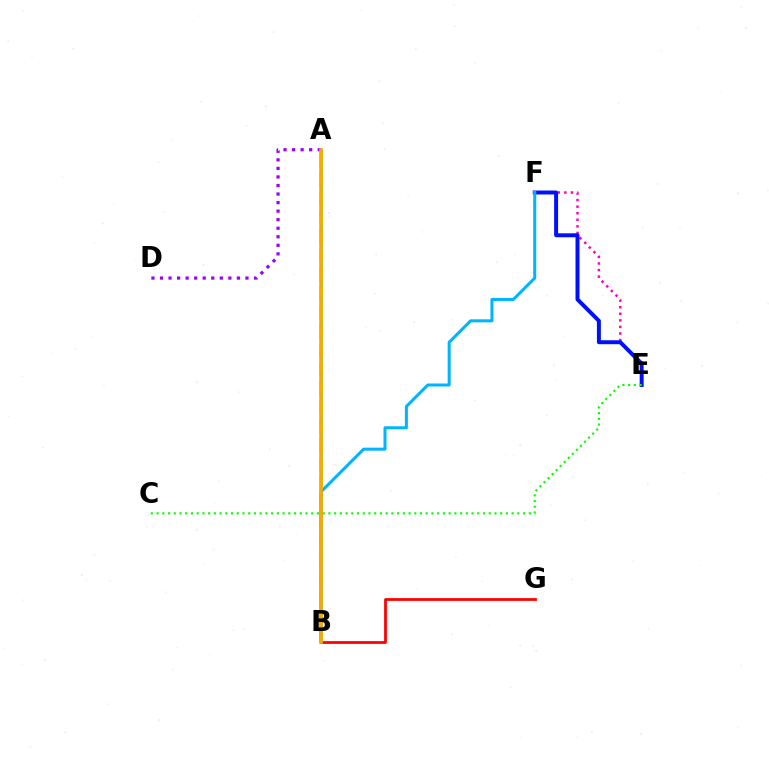{('A', 'B'): [{'color': '#00ff9d', 'line_style': 'solid', 'thickness': 1.95}, {'color': '#b3ff00', 'line_style': 'dashed', 'thickness': 2.58}, {'color': '#ffa500', 'line_style': 'solid', 'thickness': 2.57}], ('E', 'F'): [{'color': '#ff00bd', 'line_style': 'dotted', 'thickness': 1.79}, {'color': '#0010ff', 'line_style': 'solid', 'thickness': 2.85}], ('A', 'D'): [{'color': '#9b00ff', 'line_style': 'dotted', 'thickness': 2.32}], ('B', 'G'): [{'color': '#ff0000', 'line_style': 'solid', 'thickness': 1.99}], ('C', 'E'): [{'color': '#08ff00', 'line_style': 'dotted', 'thickness': 1.56}], ('B', 'F'): [{'color': '#00b5ff', 'line_style': 'solid', 'thickness': 2.18}]}